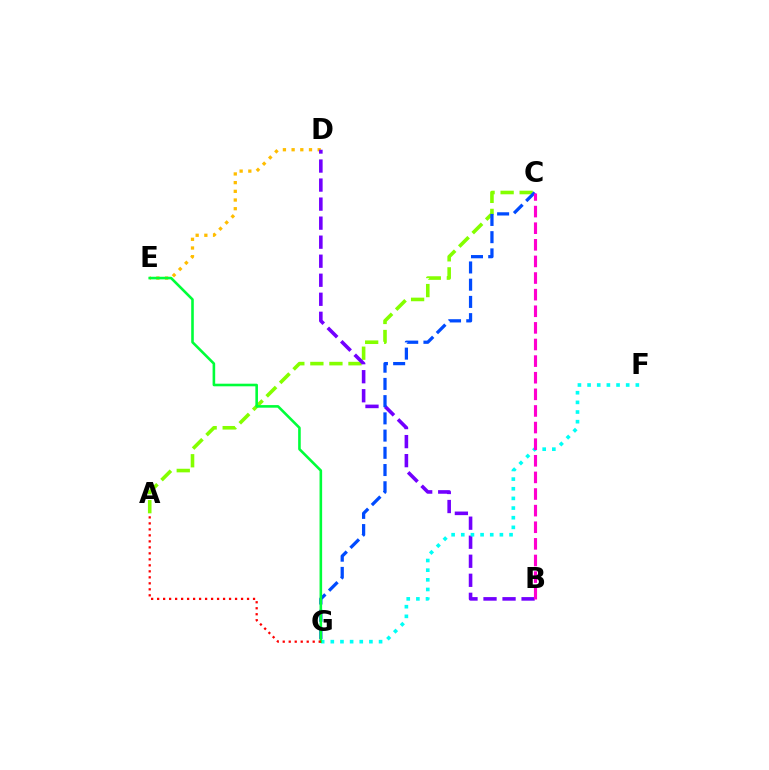{('A', 'C'): [{'color': '#84ff00', 'line_style': 'dashed', 'thickness': 2.59}], ('D', 'E'): [{'color': '#ffbd00', 'line_style': 'dotted', 'thickness': 2.36}], ('B', 'D'): [{'color': '#7200ff', 'line_style': 'dashed', 'thickness': 2.59}], ('C', 'G'): [{'color': '#004bff', 'line_style': 'dashed', 'thickness': 2.34}], ('F', 'G'): [{'color': '#00fff6', 'line_style': 'dotted', 'thickness': 2.62}], ('E', 'G'): [{'color': '#00ff39', 'line_style': 'solid', 'thickness': 1.87}], ('B', 'C'): [{'color': '#ff00cf', 'line_style': 'dashed', 'thickness': 2.26}], ('A', 'G'): [{'color': '#ff0000', 'line_style': 'dotted', 'thickness': 1.63}]}